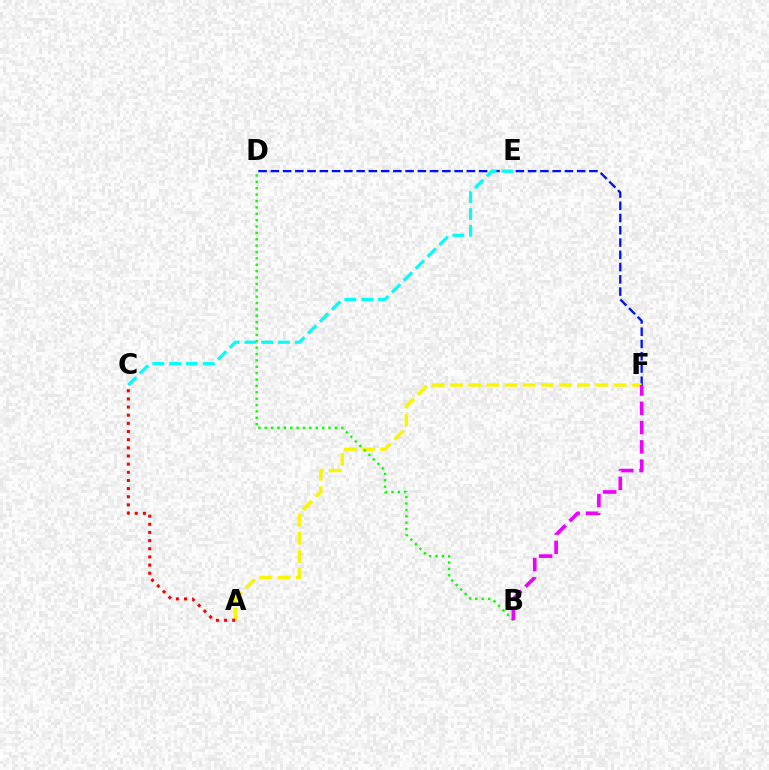{('D', 'F'): [{'color': '#0010ff', 'line_style': 'dashed', 'thickness': 1.66}], ('A', 'F'): [{'color': '#fcf500', 'line_style': 'dashed', 'thickness': 2.47}], ('B', 'D'): [{'color': '#08ff00', 'line_style': 'dotted', 'thickness': 1.73}], ('C', 'E'): [{'color': '#00fff6', 'line_style': 'dashed', 'thickness': 2.28}], ('A', 'C'): [{'color': '#ff0000', 'line_style': 'dotted', 'thickness': 2.22}], ('B', 'F'): [{'color': '#ee00ff', 'line_style': 'dashed', 'thickness': 2.62}]}